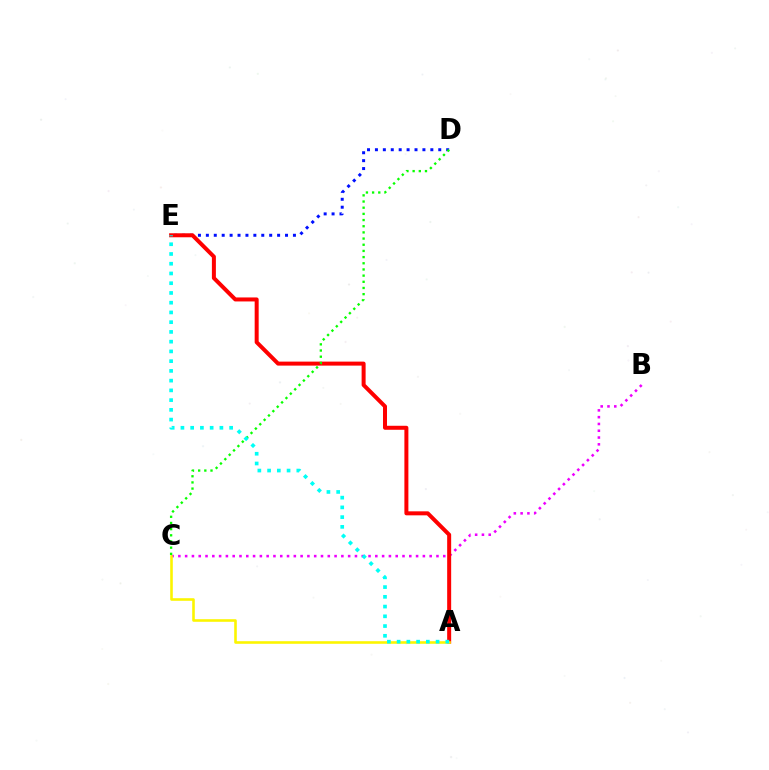{('B', 'C'): [{'color': '#ee00ff', 'line_style': 'dotted', 'thickness': 1.85}], ('D', 'E'): [{'color': '#0010ff', 'line_style': 'dotted', 'thickness': 2.15}], ('A', 'E'): [{'color': '#ff0000', 'line_style': 'solid', 'thickness': 2.88}, {'color': '#00fff6', 'line_style': 'dotted', 'thickness': 2.65}], ('C', 'D'): [{'color': '#08ff00', 'line_style': 'dotted', 'thickness': 1.68}], ('A', 'C'): [{'color': '#fcf500', 'line_style': 'solid', 'thickness': 1.87}]}